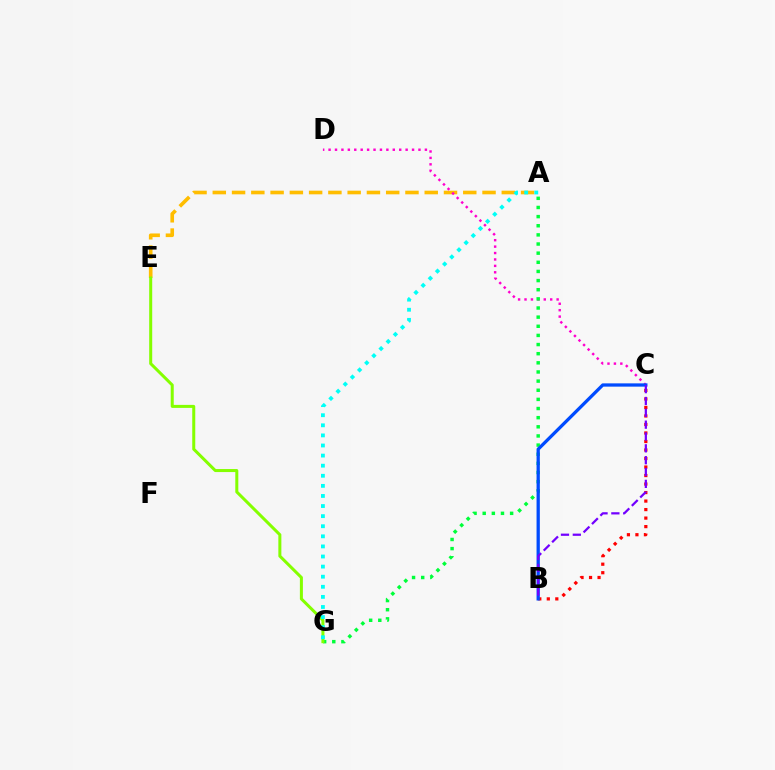{('A', 'E'): [{'color': '#ffbd00', 'line_style': 'dashed', 'thickness': 2.62}], ('B', 'C'): [{'color': '#ff0000', 'line_style': 'dotted', 'thickness': 2.31}, {'color': '#004bff', 'line_style': 'solid', 'thickness': 2.36}, {'color': '#7200ff', 'line_style': 'dashed', 'thickness': 1.61}], ('C', 'D'): [{'color': '#ff00cf', 'line_style': 'dotted', 'thickness': 1.74}], ('A', 'G'): [{'color': '#00ff39', 'line_style': 'dotted', 'thickness': 2.48}, {'color': '#00fff6', 'line_style': 'dotted', 'thickness': 2.74}], ('E', 'G'): [{'color': '#84ff00', 'line_style': 'solid', 'thickness': 2.17}]}